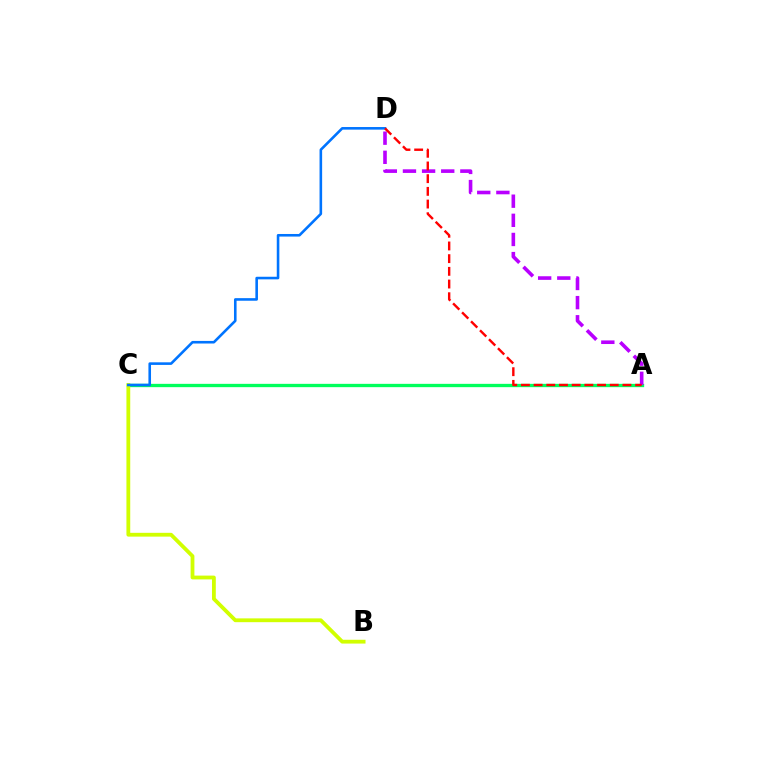{('A', 'C'): [{'color': '#00ff5c', 'line_style': 'solid', 'thickness': 2.39}], ('B', 'C'): [{'color': '#d1ff00', 'line_style': 'solid', 'thickness': 2.74}], ('C', 'D'): [{'color': '#0074ff', 'line_style': 'solid', 'thickness': 1.87}], ('A', 'D'): [{'color': '#b900ff', 'line_style': 'dashed', 'thickness': 2.6}, {'color': '#ff0000', 'line_style': 'dashed', 'thickness': 1.72}]}